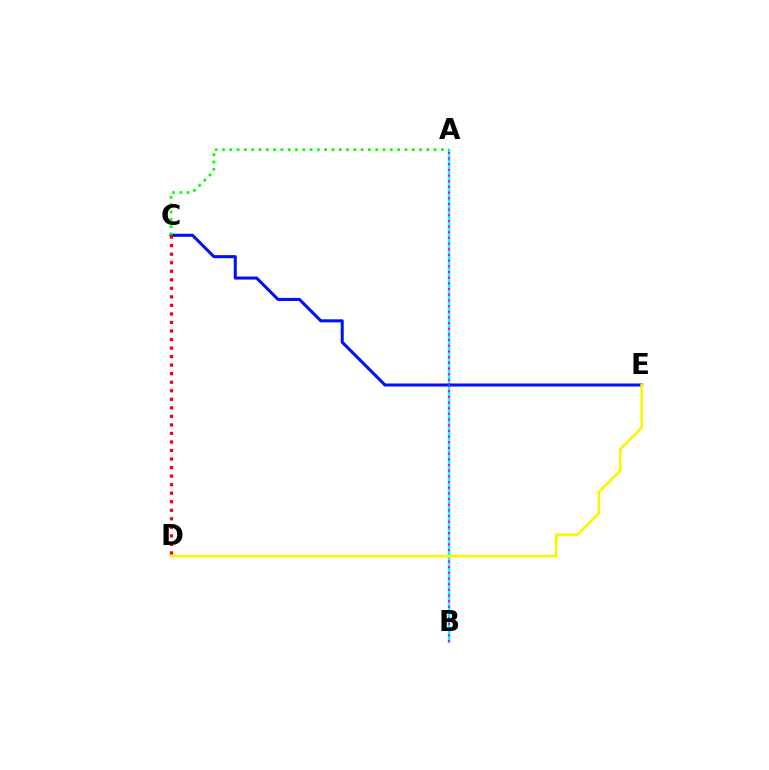{('A', 'B'): [{'color': '#00fff6', 'line_style': 'solid', 'thickness': 1.76}, {'color': '#ee00ff', 'line_style': 'dotted', 'thickness': 1.54}], ('C', 'E'): [{'color': '#0010ff', 'line_style': 'solid', 'thickness': 2.2}], ('D', 'E'): [{'color': '#fcf500', 'line_style': 'solid', 'thickness': 1.9}], ('A', 'C'): [{'color': '#08ff00', 'line_style': 'dotted', 'thickness': 1.98}], ('C', 'D'): [{'color': '#ff0000', 'line_style': 'dotted', 'thickness': 2.32}]}